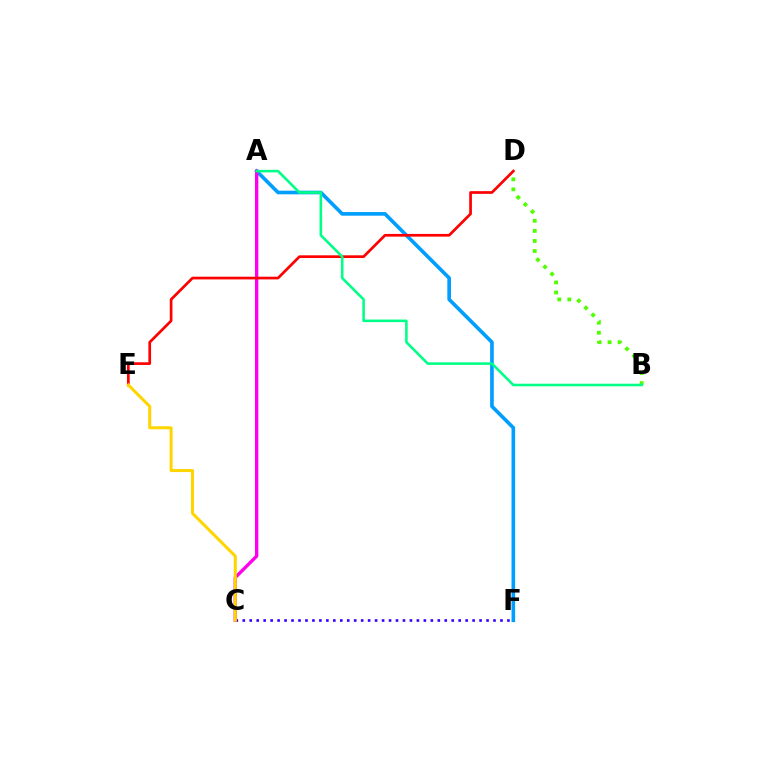{('A', 'F'): [{'color': '#009eff', 'line_style': 'solid', 'thickness': 2.62}], ('B', 'D'): [{'color': '#4fff00', 'line_style': 'dotted', 'thickness': 2.74}], ('C', 'F'): [{'color': '#3700ff', 'line_style': 'dotted', 'thickness': 1.89}], ('A', 'C'): [{'color': '#ff00ed', 'line_style': 'solid', 'thickness': 2.4}], ('D', 'E'): [{'color': '#ff0000', 'line_style': 'solid', 'thickness': 1.95}], ('A', 'B'): [{'color': '#00ff86', 'line_style': 'solid', 'thickness': 1.85}], ('C', 'E'): [{'color': '#ffd500', 'line_style': 'solid', 'thickness': 2.17}]}